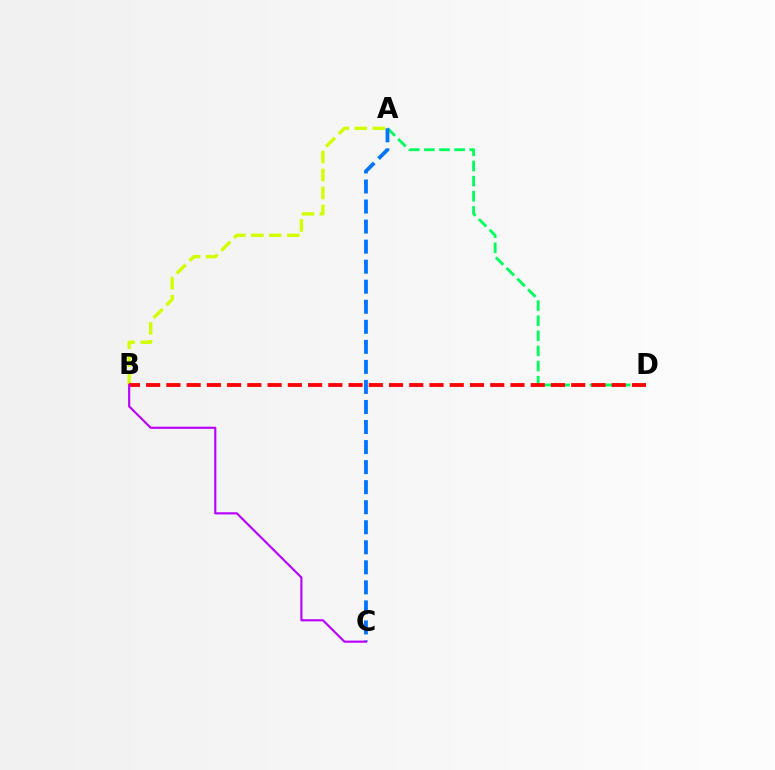{('A', 'D'): [{'color': '#00ff5c', 'line_style': 'dashed', 'thickness': 2.06}], ('A', 'B'): [{'color': '#d1ff00', 'line_style': 'dashed', 'thickness': 2.44}], ('A', 'C'): [{'color': '#0074ff', 'line_style': 'dashed', 'thickness': 2.72}], ('B', 'D'): [{'color': '#ff0000', 'line_style': 'dashed', 'thickness': 2.75}], ('B', 'C'): [{'color': '#b900ff', 'line_style': 'solid', 'thickness': 1.54}]}